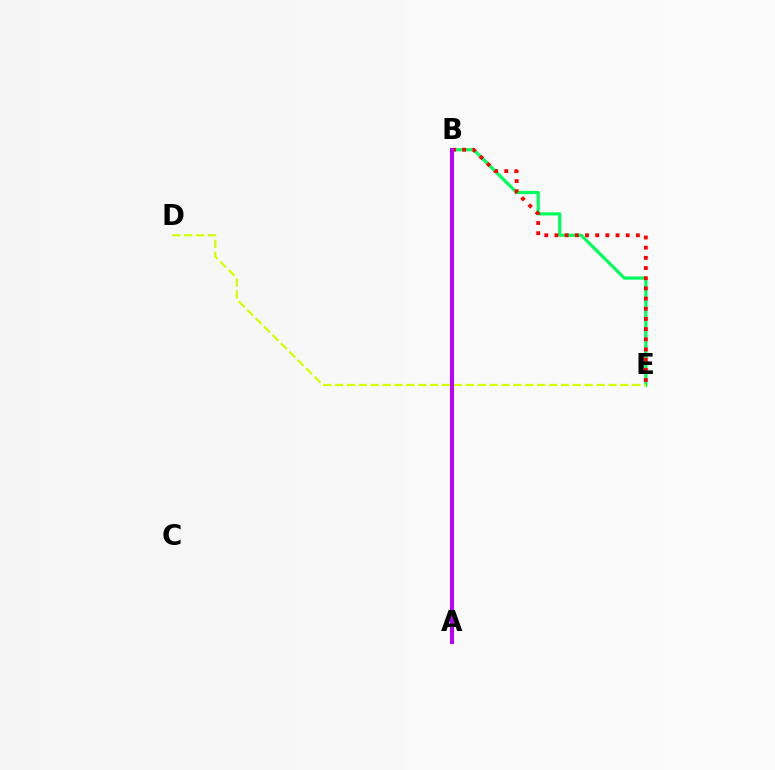{('B', 'E'): [{'color': '#00ff5c', 'line_style': 'solid', 'thickness': 2.31}, {'color': '#ff0000', 'line_style': 'dotted', 'thickness': 2.77}], ('A', 'B'): [{'color': '#0074ff', 'line_style': 'dotted', 'thickness': 2.81}, {'color': '#b900ff', 'line_style': 'solid', 'thickness': 2.87}], ('D', 'E'): [{'color': '#d1ff00', 'line_style': 'dashed', 'thickness': 1.61}]}